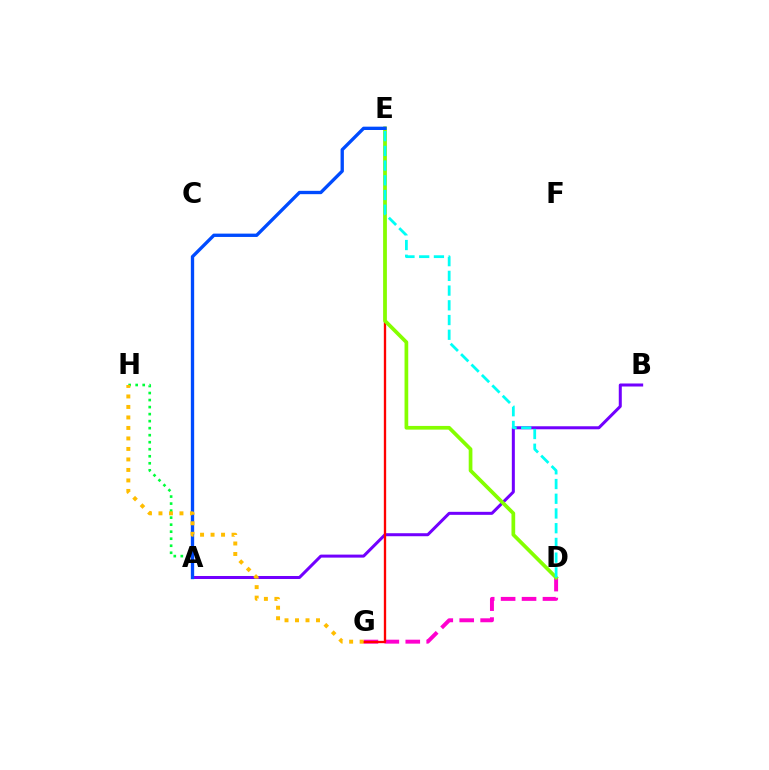{('A', 'B'): [{'color': '#7200ff', 'line_style': 'solid', 'thickness': 2.17}], ('A', 'H'): [{'color': '#00ff39', 'line_style': 'dotted', 'thickness': 1.91}], ('D', 'G'): [{'color': '#ff00cf', 'line_style': 'dashed', 'thickness': 2.84}], ('E', 'G'): [{'color': '#ff0000', 'line_style': 'solid', 'thickness': 1.68}], ('D', 'E'): [{'color': '#84ff00', 'line_style': 'solid', 'thickness': 2.67}, {'color': '#00fff6', 'line_style': 'dashed', 'thickness': 2.0}], ('A', 'E'): [{'color': '#004bff', 'line_style': 'solid', 'thickness': 2.4}], ('G', 'H'): [{'color': '#ffbd00', 'line_style': 'dotted', 'thickness': 2.85}]}